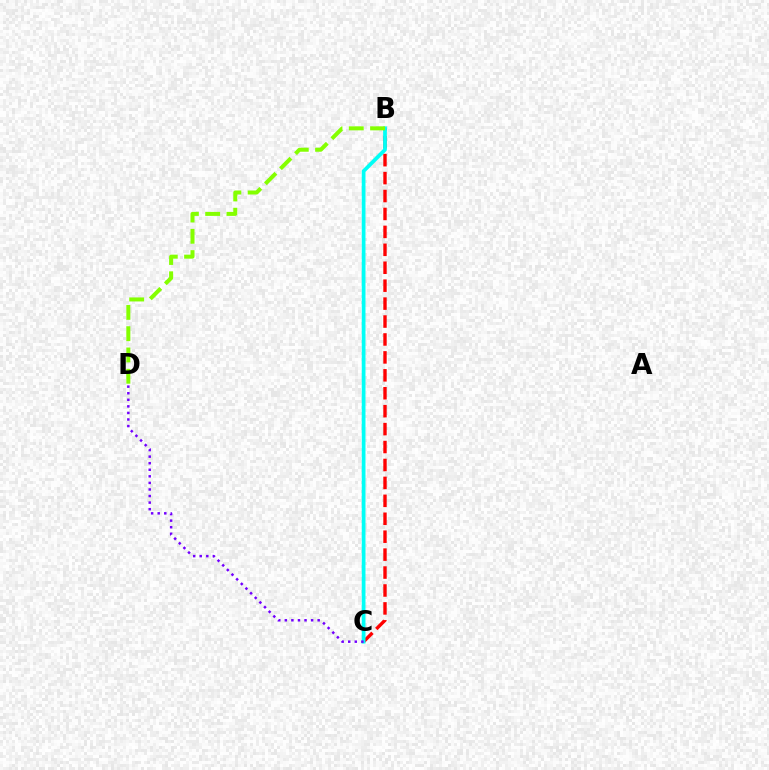{('B', 'C'): [{'color': '#ff0000', 'line_style': 'dashed', 'thickness': 2.44}, {'color': '#00fff6', 'line_style': 'solid', 'thickness': 2.69}], ('B', 'D'): [{'color': '#84ff00', 'line_style': 'dashed', 'thickness': 2.89}], ('C', 'D'): [{'color': '#7200ff', 'line_style': 'dotted', 'thickness': 1.78}]}